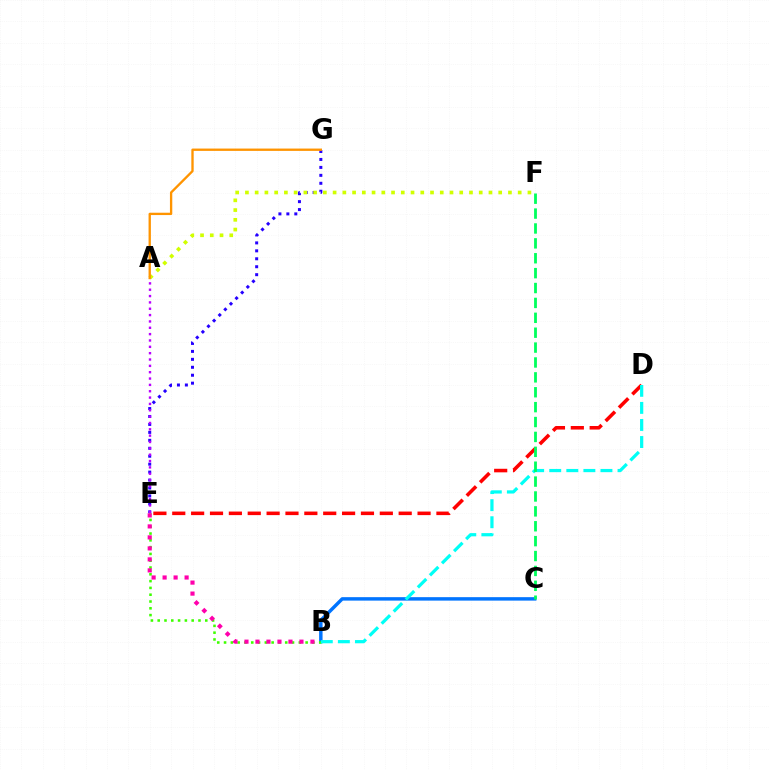{('E', 'G'): [{'color': '#2500ff', 'line_style': 'dotted', 'thickness': 2.16}], ('B', 'C'): [{'color': '#0074ff', 'line_style': 'solid', 'thickness': 2.48}], ('B', 'E'): [{'color': '#3dff00', 'line_style': 'dotted', 'thickness': 1.85}, {'color': '#ff00ac', 'line_style': 'dotted', 'thickness': 2.99}], ('D', 'E'): [{'color': '#ff0000', 'line_style': 'dashed', 'thickness': 2.56}], ('A', 'E'): [{'color': '#b900ff', 'line_style': 'dotted', 'thickness': 1.72}], ('A', 'F'): [{'color': '#d1ff00', 'line_style': 'dotted', 'thickness': 2.65}], ('B', 'D'): [{'color': '#00fff6', 'line_style': 'dashed', 'thickness': 2.32}], ('C', 'F'): [{'color': '#00ff5c', 'line_style': 'dashed', 'thickness': 2.02}], ('A', 'G'): [{'color': '#ff9400', 'line_style': 'solid', 'thickness': 1.68}]}